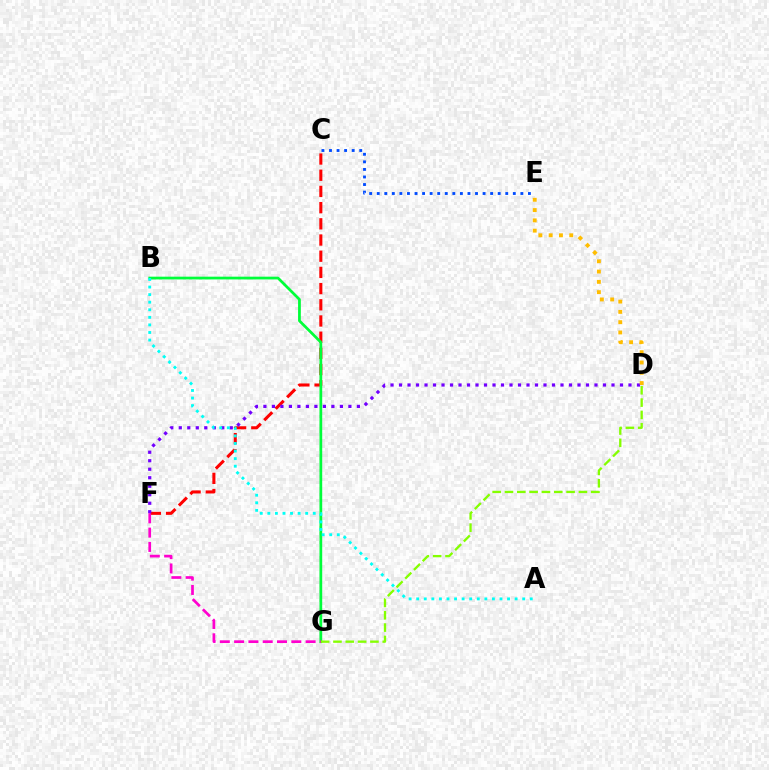{('C', 'F'): [{'color': '#ff0000', 'line_style': 'dashed', 'thickness': 2.2}], ('B', 'G'): [{'color': '#00ff39', 'line_style': 'solid', 'thickness': 1.98}], ('D', 'F'): [{'color': '#7200ff', 'line_style': 'dotted', 'thickness': 2.31}], ('F', 'G'): [{'color': '#ff00cf', 'line_style': 'dashed', 'thickness': 1.94}], ('D', 'G'): [{'color': '#84ff00', 'line_style': 'dashed', 'thickness': 1.67}], ('C', 'E'): [{'color': '#004bff', 'line_style': 'dotted', 'thickness': 2.05}], ('D', 'E'): [{'color': '#ffbd00', 'line_style': 'dotted', 'thickness': 2.79}], ('A', 'B'): [{'color': '#00fff6', 'line_style': 'dotted', 'thickness': 2.06}]}